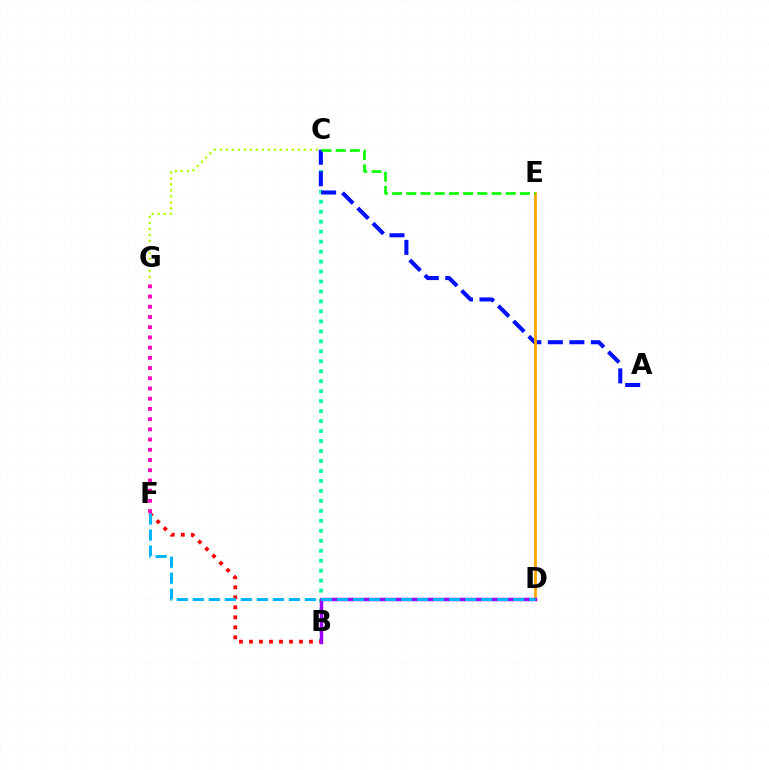{('B', 'C'): [{'color': '#00ff9d', 'line_style': 'dotted', 'thickness': 2.71}], ('A', 'C'): [{'color': '#0010ff', 'line_style': 'dashed', 'thickness': 2.92}], ('C', 'G'): [{'color': '#b3ff00', 'line_style': 'dotted', 'thickness': 1.63}], ('B', 'F'): [{'color': '#ff0000', 'line_style': 'dotted', 'thickness': 2.72}], ('D', 'E'): [{'color': '#ffa500', 'line_style': 'solid', 'thickness': 1.99}], ('B', 'D'): [{'color': '#9b00ff', 'line_style': 'solid', 'thickness': 2.5}], ('F', 'G'): [{'color': '#ff00bd', 'line_style': 'dotted', 'thickness': 2.78}], ('D', 'F'): [{'color': '#00b5ff', 'line_style': 'dashed', 'thickness': 2.18}], ('C', 'E'): [{'color': '#08ff00', 'line_style': 'dashed', 'thickness': 1.93}]}